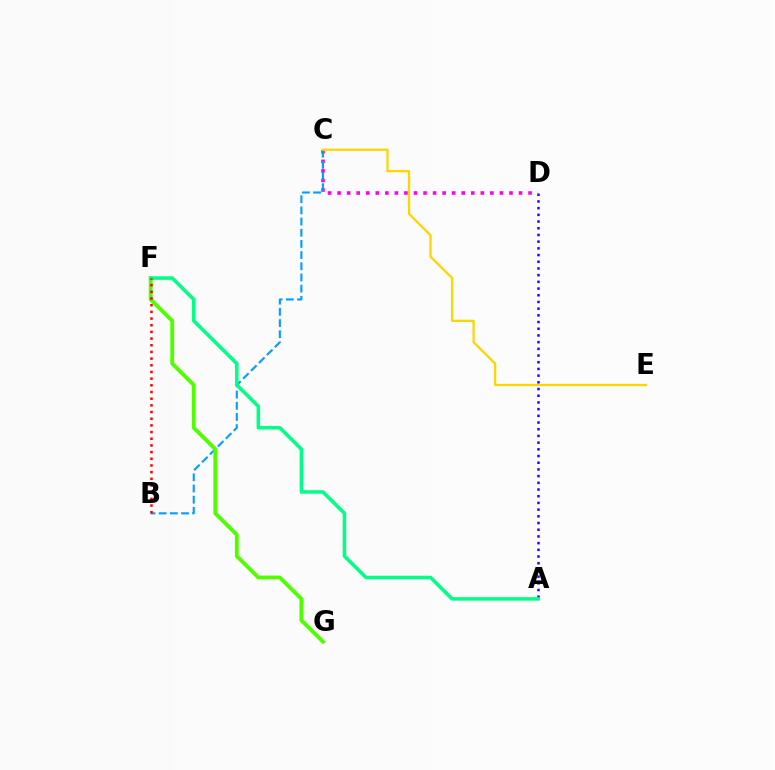{('A', 'D'): [{'color': '#3700ff', 'line_style': 'dotted', 'thickness': 1.82}], ('C', 'D'): [{'color': '#ff00ed', 'line_style': 'dotted', 'thickness': 2.59}], ('B', 'C'): [{'color': '#009eff', 'line_style': 'dashed', 'thickness': 1.52}], ('F', 'G'): [{'color': '#4fff00', 'line_style': 'solid', 'thickness': 2.76}], ('A', 'F'): [{'color': '#00ff86', 'line_style': 'solid', 'thickness': 2.54}], ('C', 'E'): [{'color': '#ffd500', 'line_style': 'solid', 'thickness': 1.64}], ('B', 'F'): [{'color': '#ff0000', 'line_style': 'dotted', 'thickness': 1.81}]}